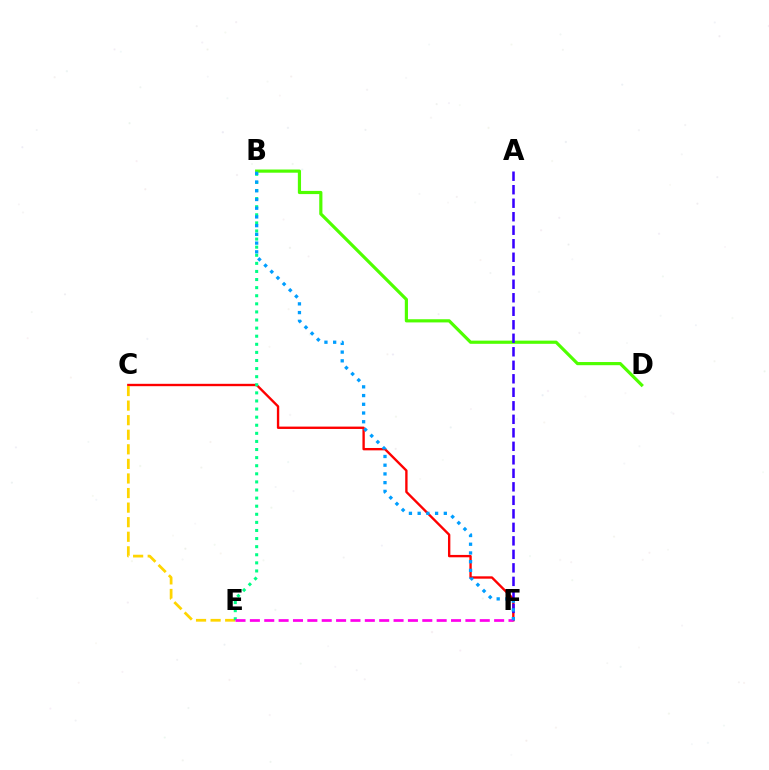{('C', 'F'): [{'color': '#ff0000', 'line_style': 'solid', 'thickness': 1.7}], ('C', 'E'): [{'color': '#ffd500', 'line_style': 'dashed', 'thickness': 1.98}], ('B', 'D'): [{'color': '#4fff00', 'line_style': 'solid', 'thickness': 2.29}], ('B', 'E'): [{'color': '#00ff86', 'line_style': 'dotted', 'thickness': 2.2}], ('A', 'F'): [{'color': '#3700ff', 'line_style': 'dashed', 'thickness': 1.83}], ('E', 'F'): [{'color': '#ff00ed', 'line_style': 'dashed', 'thickness': 1.95}], ('B', 'F'): [{'color': '#009eff', 'line_style': 'dotted', 'thickness': 2.37}]}